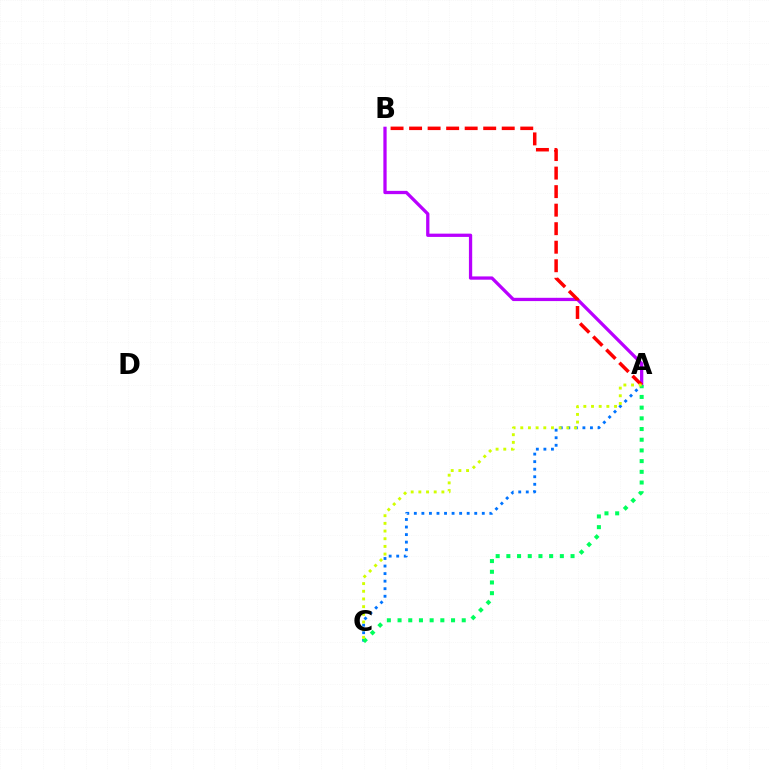{('A', 'B'): [{'color': '#b900ff', 'line_style': 'solid', 'thickness': 2.36}, {'color': '#ff0000', 'line_style': 'dashed', 'thickness': 2.52}], ('A', 'C'): [{'color': '#0074ff', 'line_style': 'dotted', 'thickness': 2.05}, {'color': '#00ff5c', 'line_style': 'dotted', 'thickness': 2.91}, {'color': '#d1ff00', 'line_style': 'dotted', 'thickness': 2.09}]}